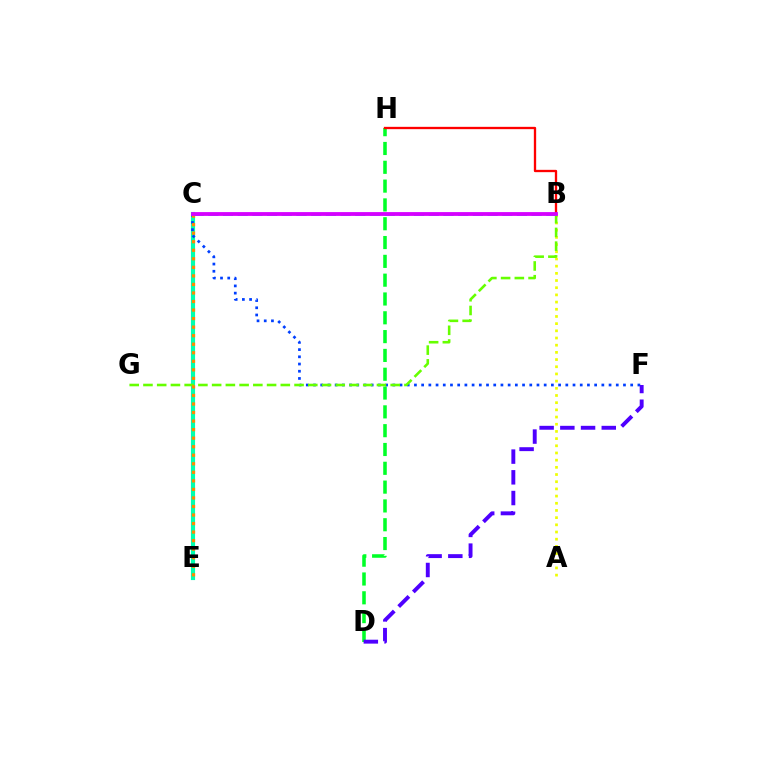{('A', 'B'): [{'color': '#eeff00', 'line_style': 'dotted', 'thickness': 1.95}], ('C', 'E'): [{'color': '#ff00a0', 'line_style': 'dotted', 'thickness': 2.54}, {'color': '#00ffaf', 'line_style': 'solid', 'thickness': 2.98}, {'color': '#ff8800', 'line_style': 'dotted', 'thickness': 2.32}], ('D', 'H'): [{'color': '#00ff27', 'line_style': 'dashed', 'thickness': 2.56}], ('C', 'F'): [{'color': '#003fff', 'line_style': 'dotted', 'thickness': 1.96}], ('B', 'H'): [{'color': '#ff0000', 'line_style': 'solid', 'thickness': 1.67}], ('B', 'G'): [{'color': '#66ff00', 'line_style': 'dashed', 'thickness': 1.87}], ('D', 'F'): [{'color': '#4f00ff', 'line_style': 'dashed', 'thickness': 2.81}], ('B', 'C'): [{'color': '#00c7ff', 'line_style': 'dashed', 'thickness': 2.0}, {'color': '#d600ff', 'line_style': 'solid', 'thickness': 2.74}]}